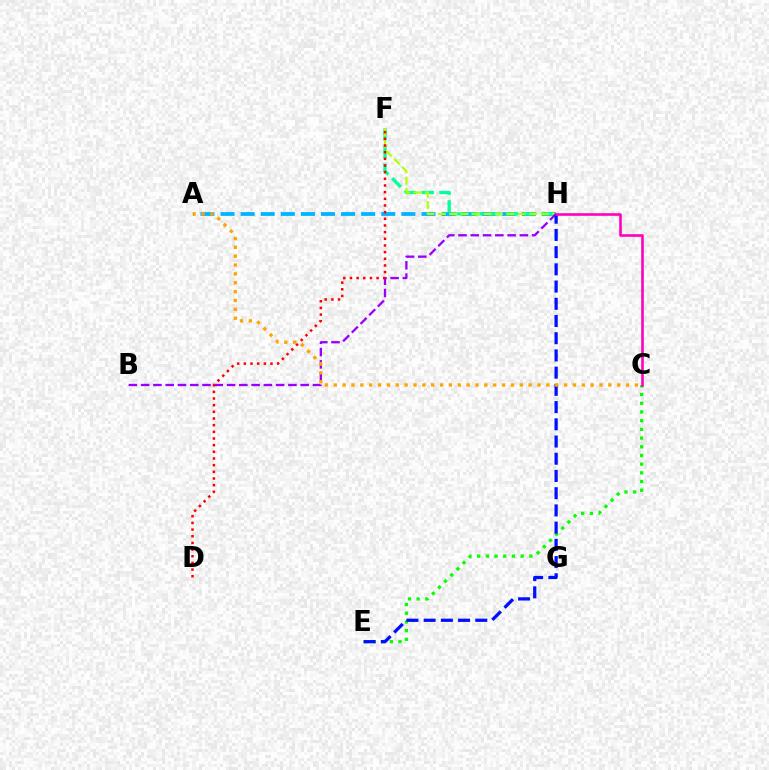{('A', 'H'): [{'color': '#00b5ff', 'line_style': 'dashed', 'thickness': 2.73}], ('F', 'H'): [{'color': '#00ff9d', 'line_style': 'dashed', 'thickness': 2.4}, {'color': '#b3ff00', 'line_style': 'dashed', 'thickness': 1.55}], ('C', 'E'): [{'color': '#08ff00', 'line_style': 'dotted', 'thickness': 2.36}], ('B', 'H'): [{'color': '#9b00ff', 'line_style': 'dashed', 'thickness': 1.67}], ('E', 'H'): [{'color': '#0010ff', 'line_style': 'dashed', 'thickness': 2.34}], ('C', 'H'): [{'color': '#ff00bd', 'line_style': 'solid', 'thickness': 1.87}], ('D', 'F'): [{'color': '#ff0000', 'line_style': 'dotted', 'thickness': 1.81}], ('A', 'C'): [{'color': '#ffa500', 'line_style': 'dotted', 'thickness': 2.41}]}